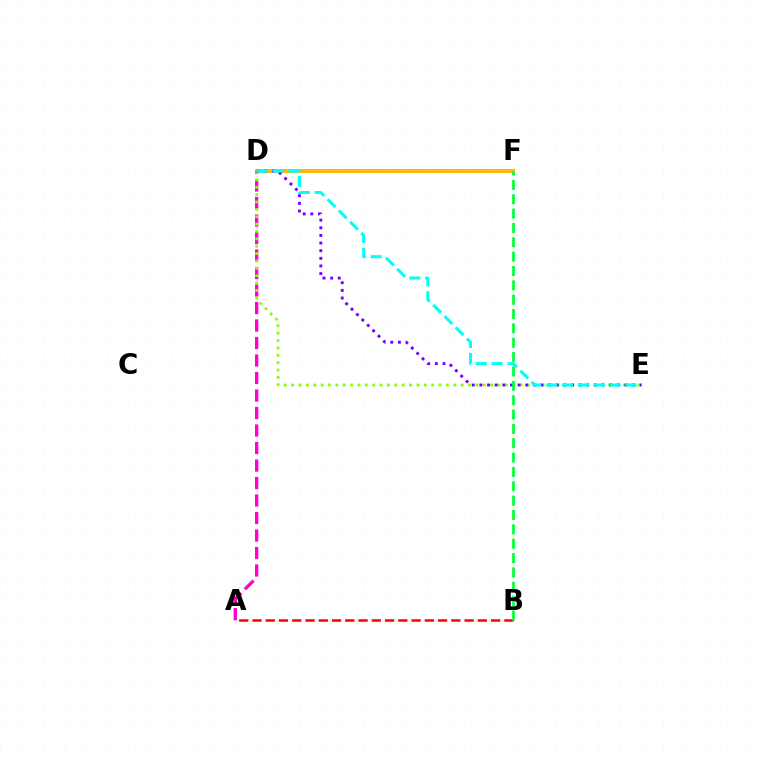{('D', 'F'): [{'color': '#004bff', 'line_style': 'solid', 'thickness': 2.58}, {'color': '#ffbd00', 'line_style': 'solid', 'thickness': 2.82}], ('A', 'B'): [{'color': '#ff0000', 'line_style': 'dashed', 'thickness': 1.8}], ('A', 'D'): [{'color': '#ff00cf', 'line_style': 'dashed', 'thickness': 2.38}], ('D', 'E'): [{'color': '#84ff00', 'line_style': 'dotted', 'thickness': 2.0}, {'color': '#7200ff', 'line_style': 'dotted', 'thickness': 2.07}, {'color': '#00fff6', 'line_style': 'dashed', 'thickness': 2.15}], ('B', 'F'): [{'color': '#00ff39', 'line_style': 'dashed', 'thickness': 1.95}]}